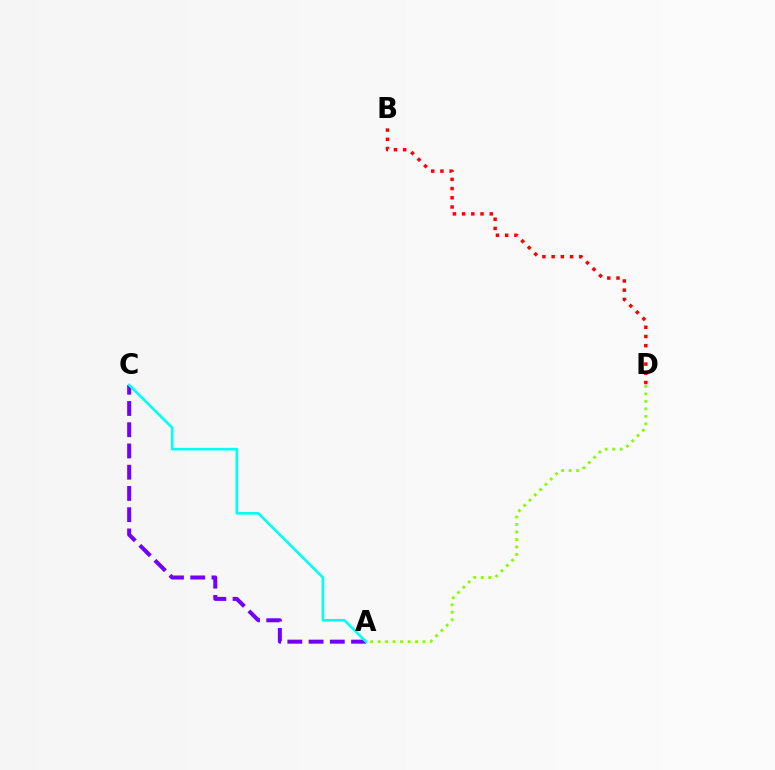{('A', 'D'): [{'color': '#84ff00', 'line_style': 'dotted', 'thickness': 2.03}], ('A', 'C'): [{'color': '#7200ff', 'line_style': 'dashed', 'thickness': 2.89}, {'color': '#00fff6', 'line_style': 'solid', 'thickness': 1.89}], ('B', 'D'): [{'color': '#ff0000', 'line_style': 'dotted', 'thickness': 2.5}]}